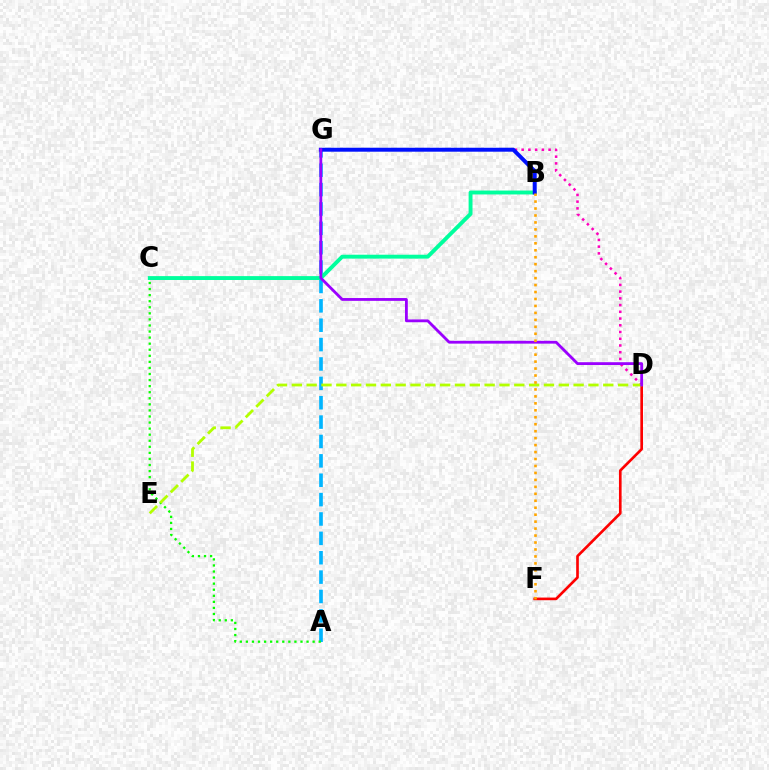{('A', 'G'): [{'color': '#00b5ff', 'line_style': 'dashed', 'thickness': 2.63}], ('D', 'F'): [{'color': '#ff0000', 'line_style': 'solid', 'thickness': 1.91}], ('B', 'C'): [{'color': '#00ff9d', 'line_style': 'solid', 'thickness': 2.8}], ('D', 'G'): [{'color': '#ff00bd', 'line_style': 'dotted', 'thickness': 1.83}, {'color': '#9b00ff', 'line_style': 'solid', 'thickness': 2.03}], ('A', 'C'): [{'color': '#08ff00', 'line_style': 'dotted', 'thickness': 1.65}], ('D', 'E'): [{'color': '#b3ff00', 'line_style': 'dashed', 'thickness': 2.01}], ('B', 'G'): [{'color': '#0010ff', 'line_style': 'solid', 'thickness': 2.84}], ('B', 'F'): [{'color': '#ffa500', 'line_style': 'dotted', 'thickness': 1.89}]}